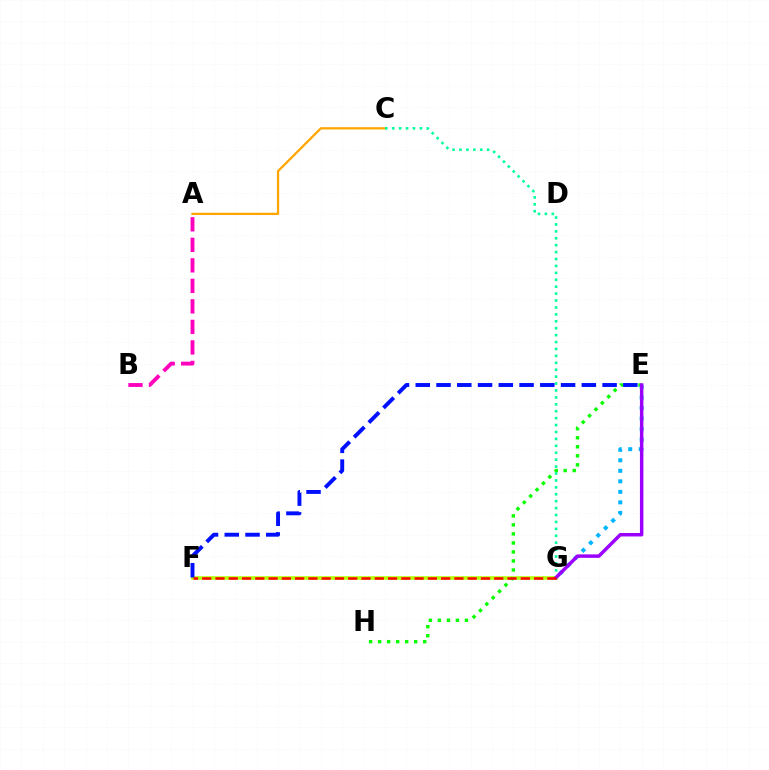{('A', 'C'): [{'color': '#ffa500', 'line_style': 'solid', 'thickness': 1.63}], ('F', 'G'): [{'color': '#b3ff00', 'line_style': 'solid', 'thickness': 2.57}, {'color': '#ff0000', 'line_style': 'dashed', 'thickness': 1.8}], ('E', 'H'): [{'color': '#08ff00', 'line_style': 'dotted', 'thickness': 2.45}], ('A', 'B'): [{'color': '#ff00bd', 'line_style': 'dashed', 'thickness': 2.79}], ('E', 'G'): [{'color': '#00b5ff', 'line_style': 'dotted', 'thickness': 2.86}, {'color': '#9b00ff', 'line_style': 'solid', 'thickness': 2.49}], ('C', 'G'): [{'color': '#00ff9d', 'line_style': 'dotted', 'thickness': 1.88}], ('E', 'F'): [{'color': '#0010ff', 'line_style': 'dashed', 'thickness': 2.82}]}